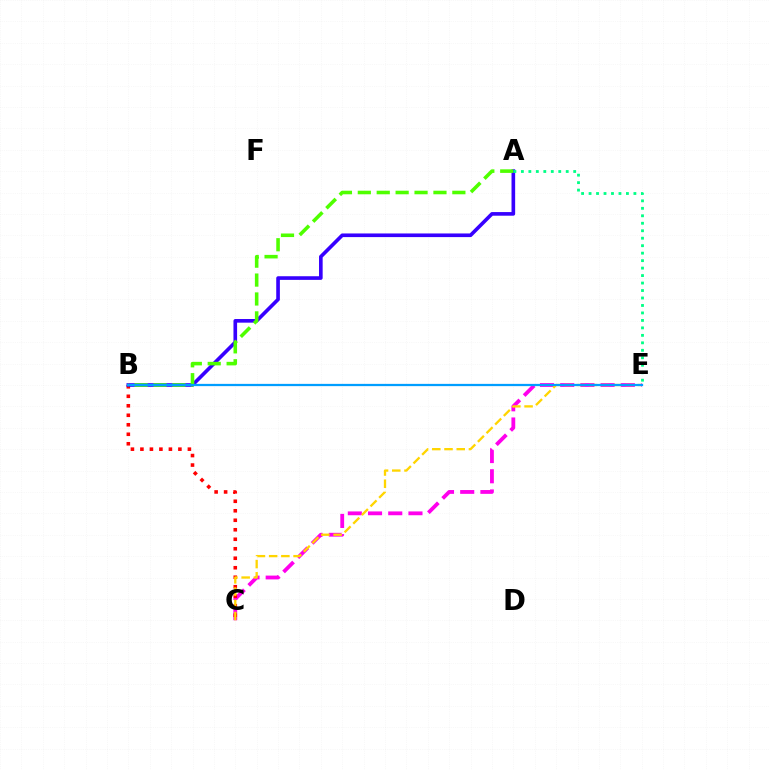{('C', 'E'): [{'color': '#ff00ed', 'line_style': 'dashed', 'thickness': 2.75}, {'color': '#ffd500', 'line_style': 'dashed', 'thickness': 1.66}], ('B', 'C'): [{'color': '#ff0000', 'line_style': 'dotted', 'thickness': 2.58}], ('A', 'B'): [{'color': '#3700ff', 'line_style': 'solid', 'thickness': 2.62}, {'color': '#4fff00', 'line_style': 'dashed', 'thickness': 2.57}], ('A', 'E'): [{'color': '#00ff86', 'line_style': 'dotted', 'thickness': 2.03}], ('B', 'E'): [{'color': '#009eff', 'line_style': 'solid', 'thickness': 1.62}]}